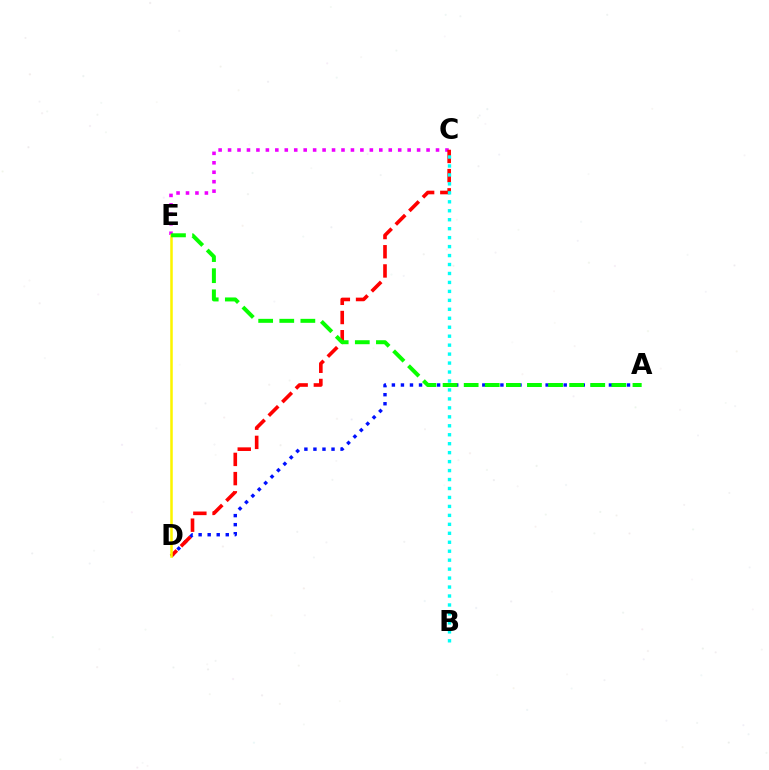{('A', 'D'): [{'color': '#0010ff', 'line_style': 'dotted', 'thickness': 2.46}], ('C', 'E'): [{'color': '#ee00ff', 'line_style': 'dotted', 'thickness': 2.57}], ('C', 'D'): [{'color': '#ff0000', 'line_style': 'dashed', 'thickness': 2.61}], ('B', 'C'): [{'color': '#00fff6', 'line_style': 'dotted', 'thickness': 2.43}], ('D', 'E'): [{'color': '#fcf500', 'line_style': 'solid', 'thickness': 1.82}], ('A', 'E'): [{'color': '#08ff00', 'line_style': 'dashed', 'thickness': 2.87}]}